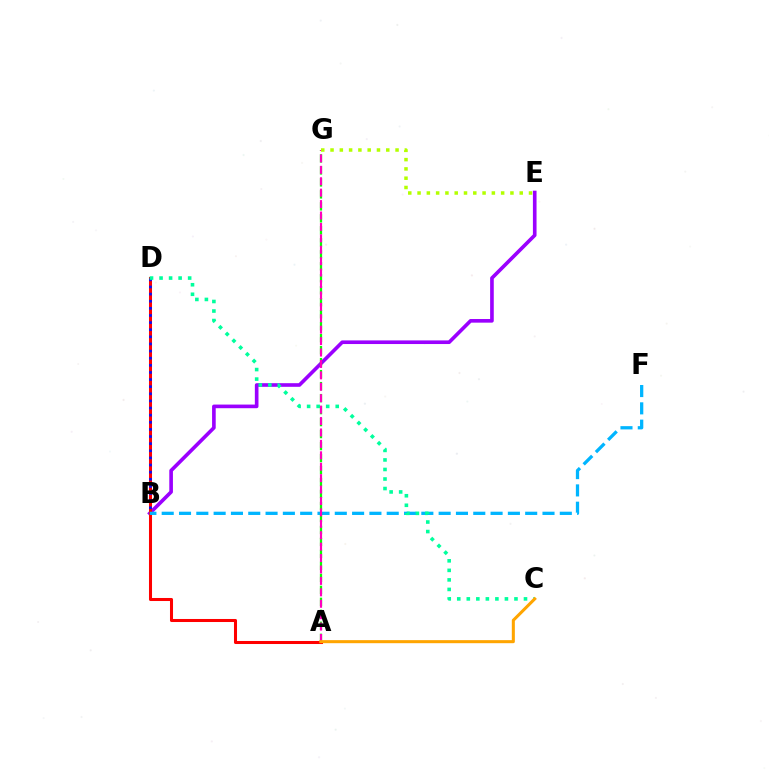{('B', 'E'): [{'color': '#9b00ff', 'line_style': 'solid', 'thickness': 2.62}], ('A', 'D'): [{'color': '#ff0000', 'line_style': 'solid', 'thickness': 2.19}], ('B', 'D'): [{'color': '#0010ff', 'line_style': 'dotted', 'thickness': 1.94}], ('B', 'F'): [{'color': '#00b5ff', 'line_style': 'dashed', 'thickness': 2.35}], ('C', 'D'): [{'color': '#00ff9d', 'line_style': 'dotted', 'thickness': 2.59}], ('A', 'G'): [{'color': '#08ff00', 'line_style': 'dashed', 'thickness': 1.63}, {'color': '#ff00bd', 'line_style': 'dashed', 'thickness': 1.55}], ('A', 'C'): [{'color': '#ffa500', 'line_style': 'solid', 'thickness': 2.19}], ('E', 'G'): [{'color': '#b3ff00', 'line_style': 'dotted', 'thickness': 2.52}]}